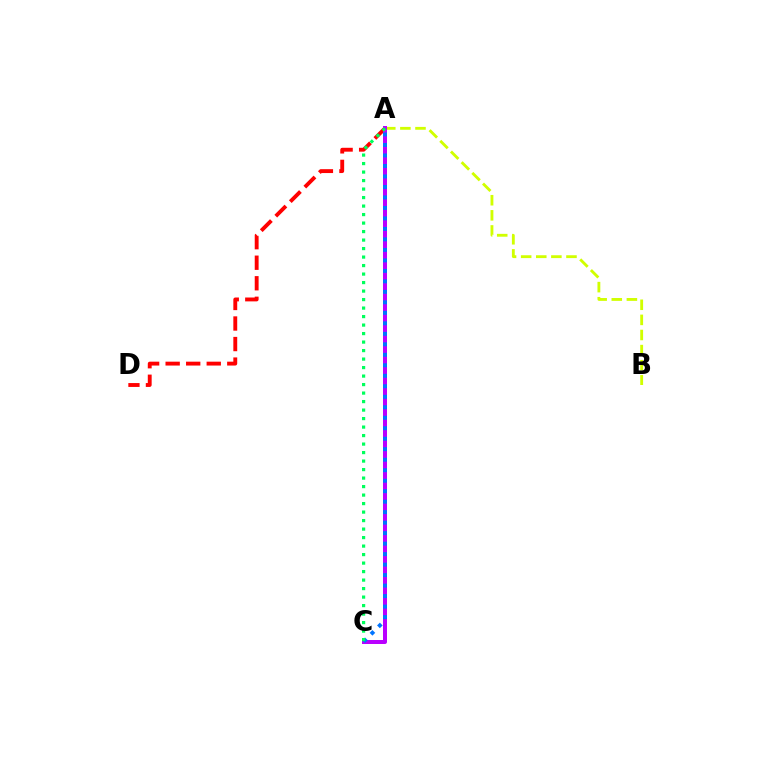{('A', 'B'): [{'color': '#d1ff00', 'line_style': 'dashed', 'thickness': 2.05}], ('A', 'D'): [{'color': '#ff0000', 'line_style': 'dashed', 'thickness': 2.79}], ('A', 'C'): [{'color': '#b900ff', 'line_style': 'solid', 'thickness': 2.87}, {'color': '#0074ff', 'line_style': 'dotted', 'thickness': 2.85}, {'color': '#00ff5c', 'line_style': 'dotted', 'thickness': 2.31}]}